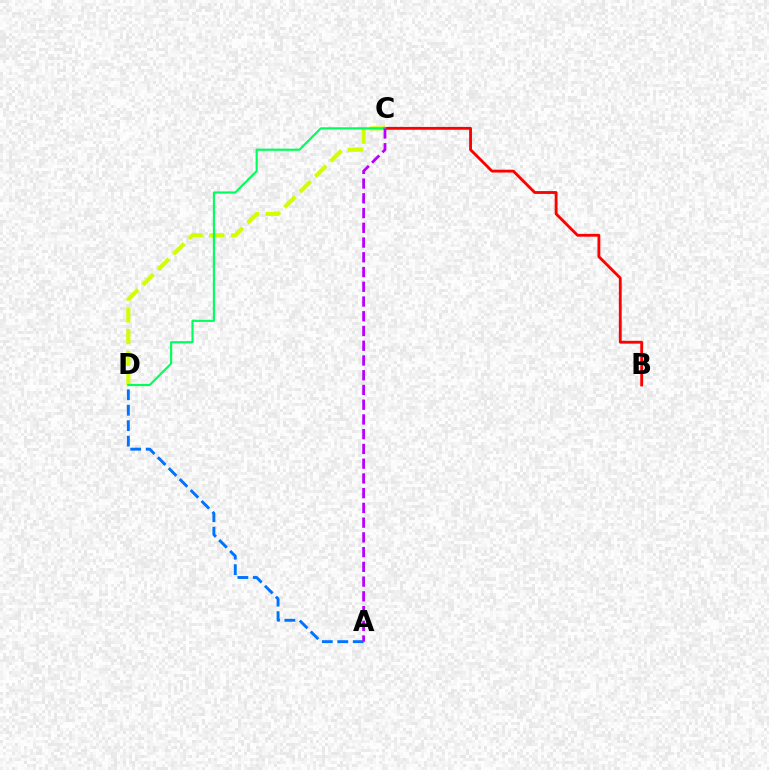{('C', 'D'): [{'color': '#d1ff00', 'line_style': 'dashed', 'thickness': 2.95}, {'color': '#00ff5c', 'line_style': 'solid', 'thickness': 1.55}], ('B', 'C'): [{'color': '#ff0000', 'line_style': 'solid', 'thickness': 2.04}], ('A', 'D'): [{'color': '#0074ff', 'line_style': 'dashed', 'thickness': 2.1}], ('A', 'C'): [{'color': '#b900ff', 'line_style': 'dashed', 'thickness': 2.0}]}